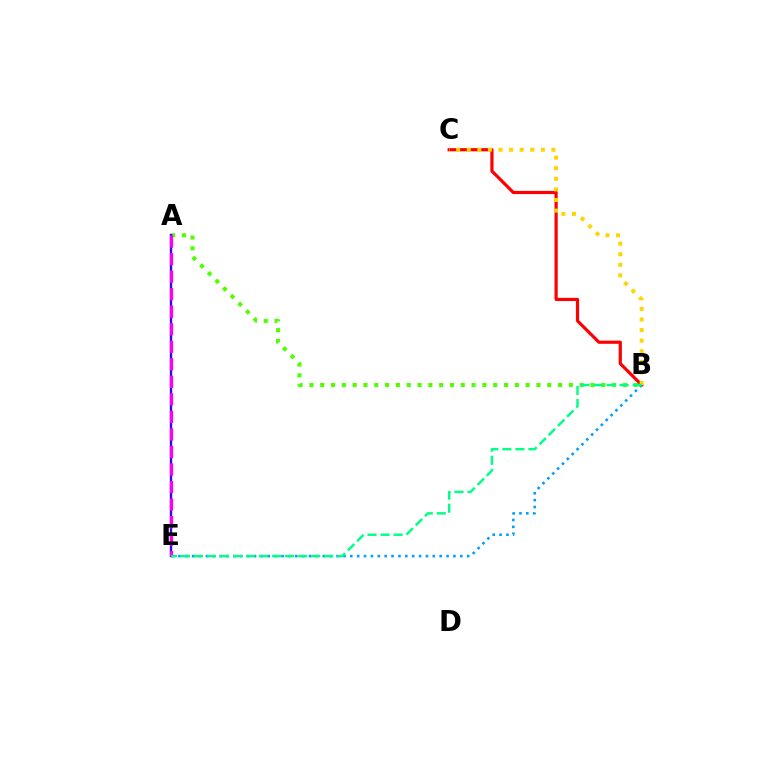{('A', 'B'): [{'color': '#4fff00', 'line_style': 'dotted', 'thickness': 2.94}], ('A', 'E'): [{'color': '#3700ff', 'line_style': 'solid', 'thickness': 1.7}, {'color': '#ff00ed', 'line_style': 'dashed', 'thickness': 2.38}], ('B', 'C'): [{'color': '#ff0000', 'line_style': 'solid', 'thickness': 2.29}, {'color': '#ffd500', 'line_style': 'dotted', 'thickness': 2.88}], ('B', 'E'): [{'color': '#009eff', 'line_style': 'dotted', 'thickness': 1.87}, {'color': '#00ff86', 'line_style': 'dashed', 'thickness': 1.77}]}